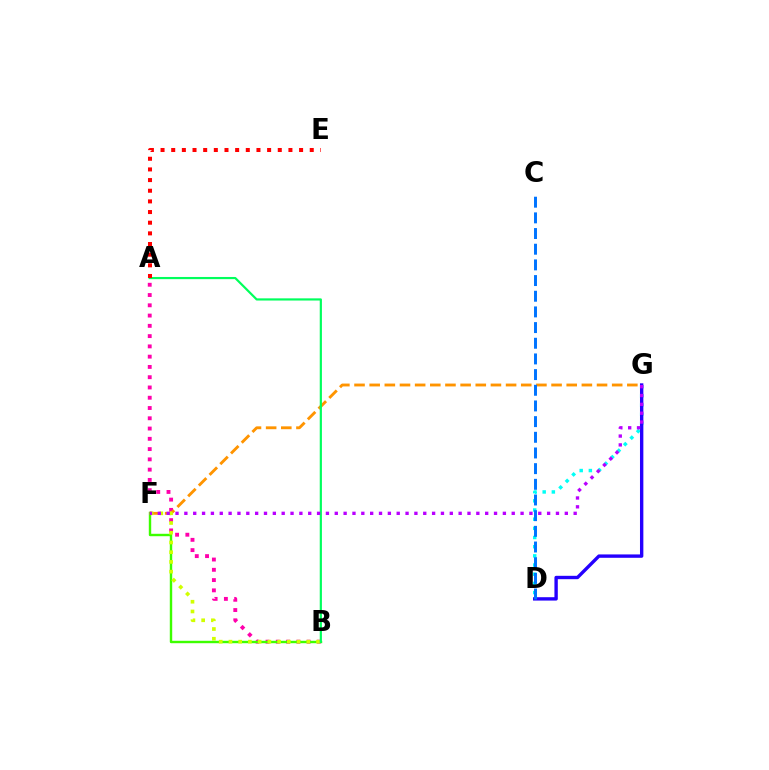{('D', 'G'): [{'color': '#00fff6', 'line_style': 'dotted', 'thickness': 2.49}, {'color': '#2500ff', 'line_style': 'solid', 'thickness': 2.43}], ('A', 'B'): [{'color': '#ff00ac', 'line_style': 'dotted', 'thickness': 2.79}, {'color': '#00ff5c', 'line_style': 'solid', 'thickness': 1.57}], ('B', 'F'): [{'color': '#3dff00', 'line_style': 'solid', 'thickness': 1.74}, {'color': '#d1ff00', 'line_style': 'dotted', 'thickness': 2.64}], ('F', 'G'): [{'color': '#ff9400', 'line_style': 'dashed', 'thickness': 2.06}, {'color': '#b900ff', 'line_style': 'dotted', 'thickness': 2.4}], ('A', 'E'): [{'color': '#ff0000', 'line_style': 'dotted', 'thickness': 2.9}], ('C', 'D'): [{'color': '#0074ff', 'line_style': 'dashed', 'thickness': 2.13}]}